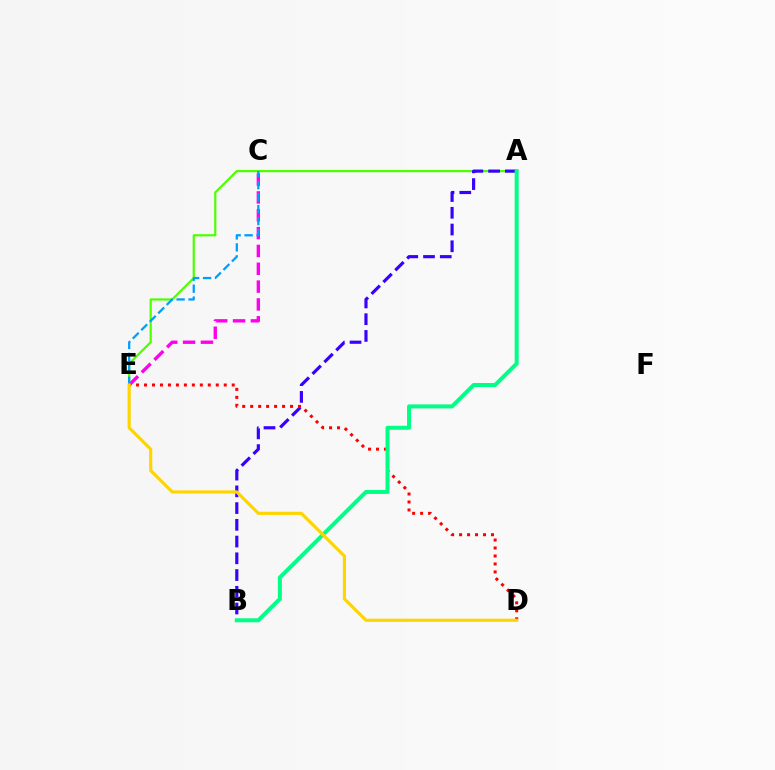{('A', 'E'): [{'color': '#4fff00', 'line_style': 'solid', 'thickness': 1.59}], ('C', 'E'): [{'color': '#ff00ed', 'line_style': 'dashed', 'thickness': 2.42}, {'color': '#009eff', 'line_style': 'dashed', 'thickness': 1.63}], ('A', 'B'): [{'color': '#3700ff', 'line_style': 'dashed', 'thickness': 2.27}, {'color': '#00ff86', 'line_style': 'solid', 'thickness': 2.88}], ('D', 'E'): [{'color': '#ff0000', 'line_style': 'dotted', 'thickness': 2.17}, {'color': '#ffd500', 'line_style': 'solid', 'thickness': 2.28}]}